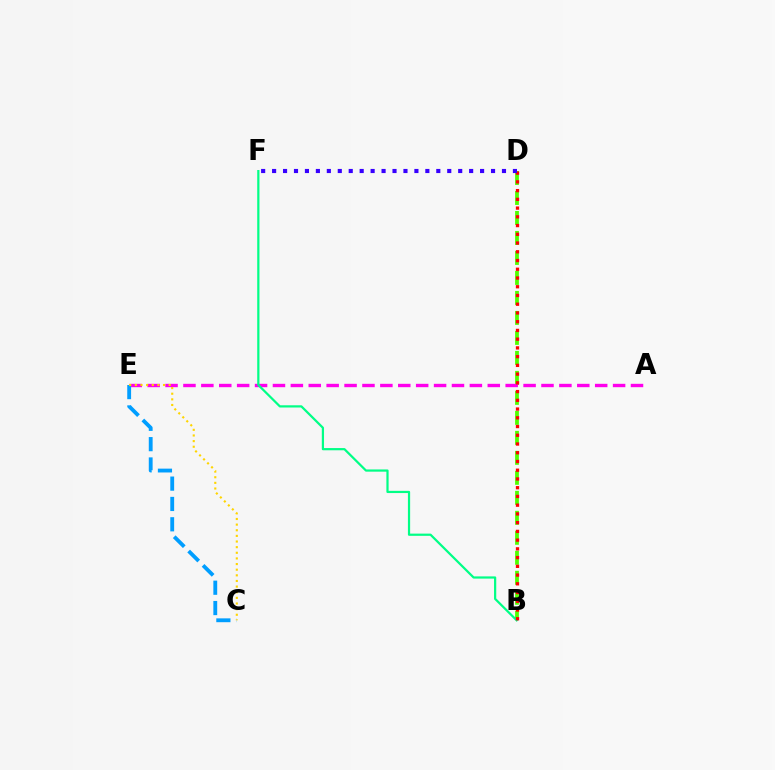{('B', 'D'): [{'color': '#4fff00', 'line_style': 'dashed', 'thickness': 2.72}, {'color': '#ff0000', 'line_style': 'dotted', 'thickness': 2.37}], ('A', 'E'): [{'color': '#ff00ed', 'line_style': 'dashed', 'thickness': 2.43}], ('B', 'F'): [{'color': '#00ff86', 'line_style': 'solid', 'thickness': 1.6}], ('C', 'E'): [{'color': '#009eff', 'line_style': 'dashed', 'thickness': 2.76}, {'color': '#ffd500', 'line_style': 'dotted', 'thickness': 1.53}], ('D', 'F'): [{'color': '#3700ff', 'line_style': 'dotted', 'thickness': 2.97}]}